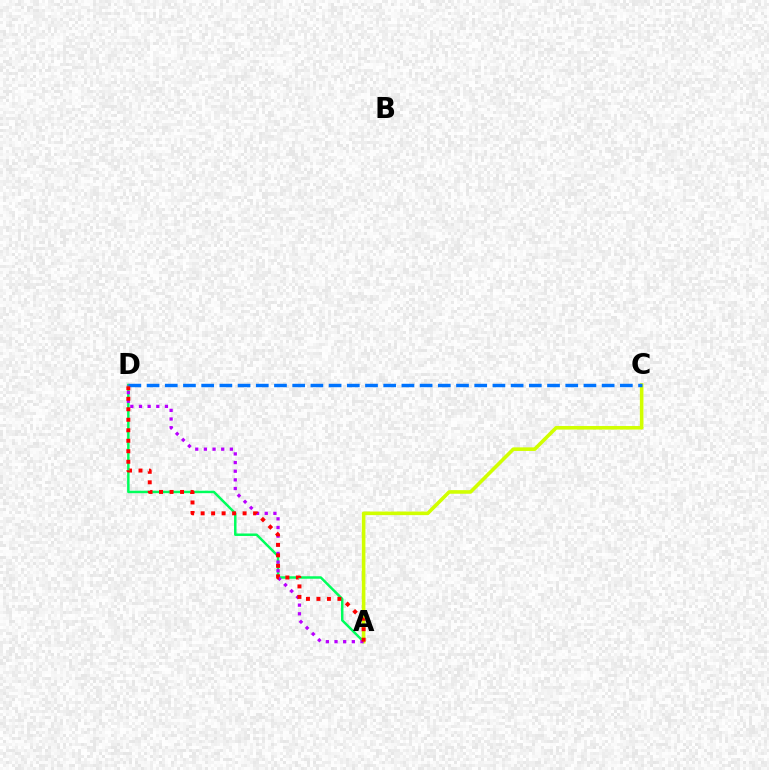{('A', 'D'): [{'color': '#00ff5c', 'line_style': 'solid', 'thickness': 1.79}, {'color': '#b900ff', 'line_style': 'dotted', 'thickness': 2.35}, {'color': '#ff0000', 'line_style': 'dotted', 'thickness': 2.85}], ('A', 'C'): [{'color': '#d1ff00', 'line_style': 'solid', 'thickness': 2.59}], ('C', 'D'): [{'color': '#0074ff', 'line_style': 'dashed', 'thickness': 2.47}]}